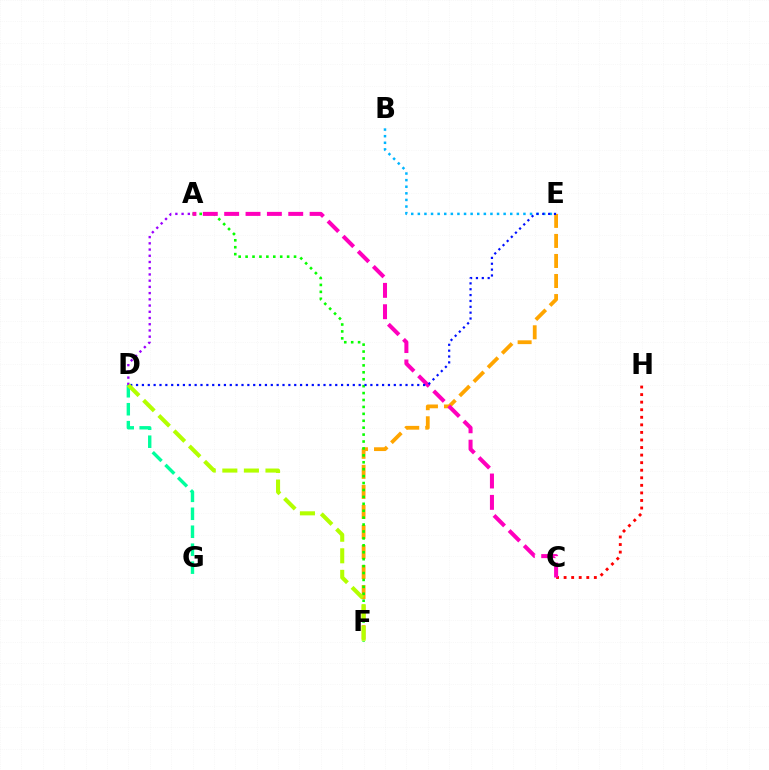{('B', 'E'): [{'color': '#00b5ff', 'line_style': 'dotted', 'thickness': 1.79}], ('A', 'D'): [{'color': '#9b00ff', 'line_style': 'dotted', 'thickness': 1.69}], ('D', 'G'): [{'color': '#00ff9d', 'line_style': 'dashed', 'thickness': 2.44}], ('E', 'F'): [{'color': '#ffa500', 'line_style': 'dashed', 'thickness': 2.72}], ('C', 'H'): [{'color': '#ff0000', 'line_style': 'dotted', 'thickness': 2.05}], ('A', 'F'): [{'color': '#08ff00', 'line_style': 'dotted', 'thickness': 1.88}], ('A', 'C'): [{'color': '#ff00bd', 'line_style': 'dashed', 'thickness': 2.9}], ('D', 'E'): [{'color': '#0010ff', 'line_style': 'dotted', 'thickness': 1.59}], ('D', 'F'): [{'color': '#b3ff00', 'line_style': 'dashed', 'thickness': 2.93}]}